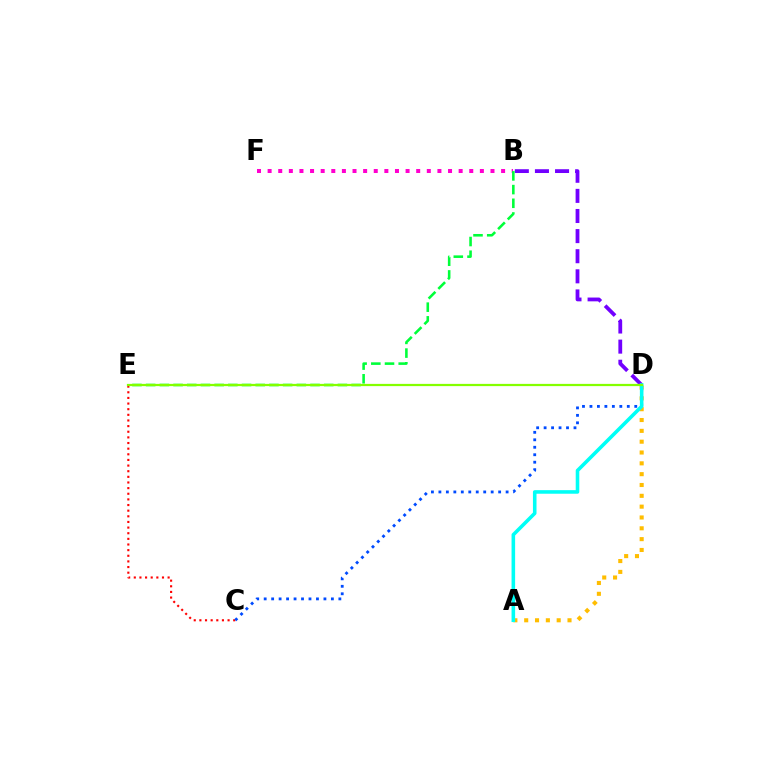{('C', 'E'): [{'color': '#ff0000', 'line_style': 'dotted', 'thickness': 1.53}], ('B', 'F'): [{'color': '#ff00cf', 'line_style': 'dotted', 'thickness': 2.88}], ('C', 'D'): [{'color': '#004bff', 'line_style': 'dotted', 'thickness': 2.03}], ('B', 'D'): [{'color': '#7200ff', 'line_style': 'dashed', 'thickness': 2.73}], ('A', 'D'): [{'color': '#ffbd00', 'line_style': 'dotted', 'thickness': 2.94}, {'color': '#00fff6', 'line_style': 'solid', 'thickness': 2.57}], ('B', 'E'): [{'color': '#00ff39', 'line_style': 'dashed', 'thickness': 1.86}], ('D', 'E'): [{'color': '#84ff00', 'line_style': 'solid', 'thickness': 1.61}]}